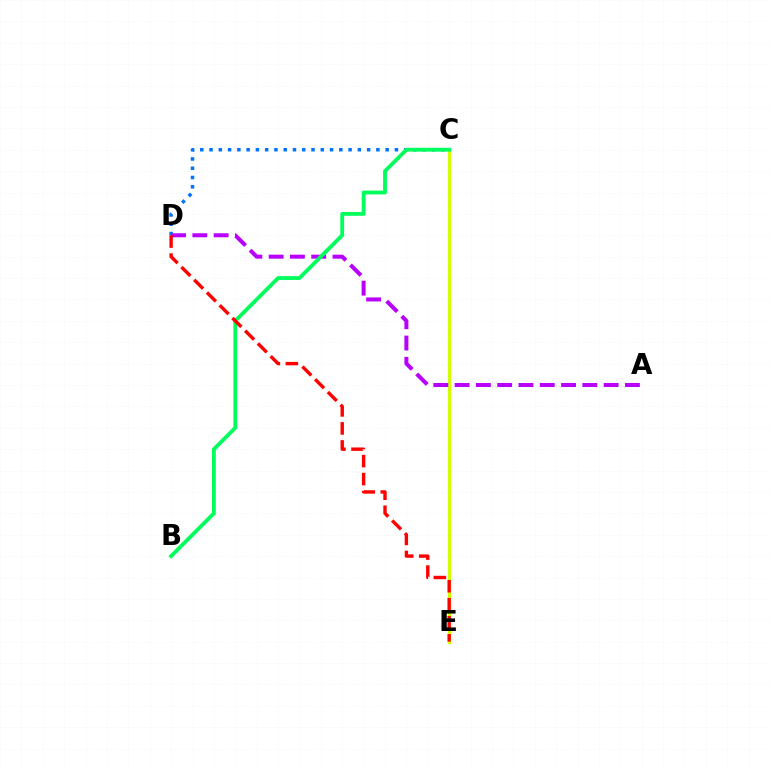{('C', 'E'): [{'color': '#d1ff00', 'line_style': 'solid', 'thickness': 2.28}], ('C', 'D'): [{'color': '#0074ff', 'line_style': 'dotted', 'thickness': 2.52}], ('A', 'D'): [{'color': '#b900ff', 'line_style': 'dashed', 'thickness': 2.89}], ('B', 'C'): [{'color': '#00ff5c', 'line_style': 'solid', 'thickness': 2.75}], ('D', 'E'): [{'color': '#ff0000', 'line_style': 'dashed', 'thickness': 2.45}]}